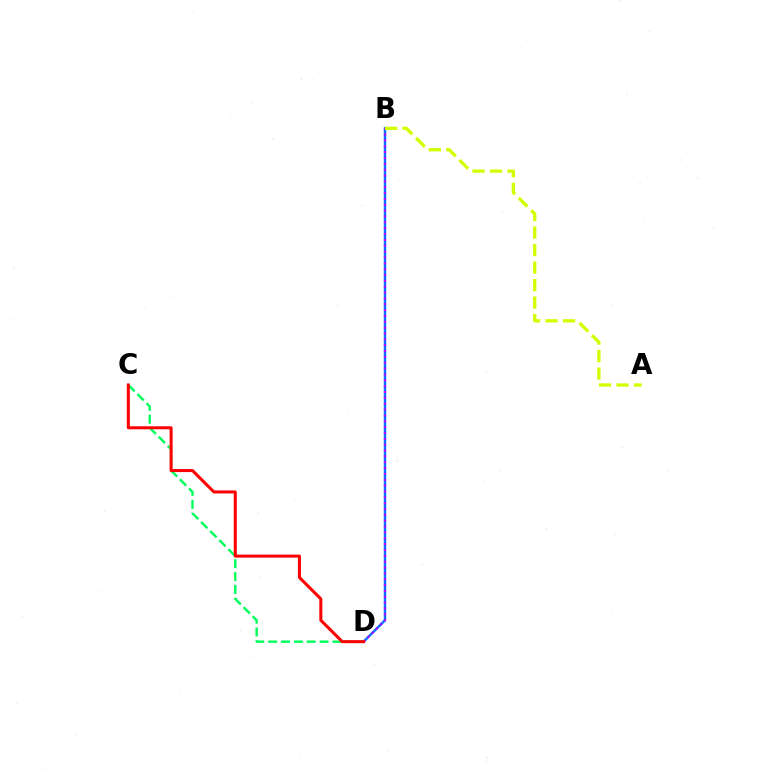{('C', 'D'): [{'color': '#00ff5c', 'line_style': 'dashed', 'thickness': 1.75}, {'color': '#ff0000', 'line_style': 'solid', 'thickness': 2.18}], ('B', 'D'): [{'color': '#0074ff', 'line_style': 'solid', 'thickness': 1.75}, {'color': '#b900ff', 'line_style': 'dotted', 'thickness': 1.59}], ('A', 'B'): [{'color': '#d1ff00', 'line_style': 'dashed', 'thickness': 2.38}]}